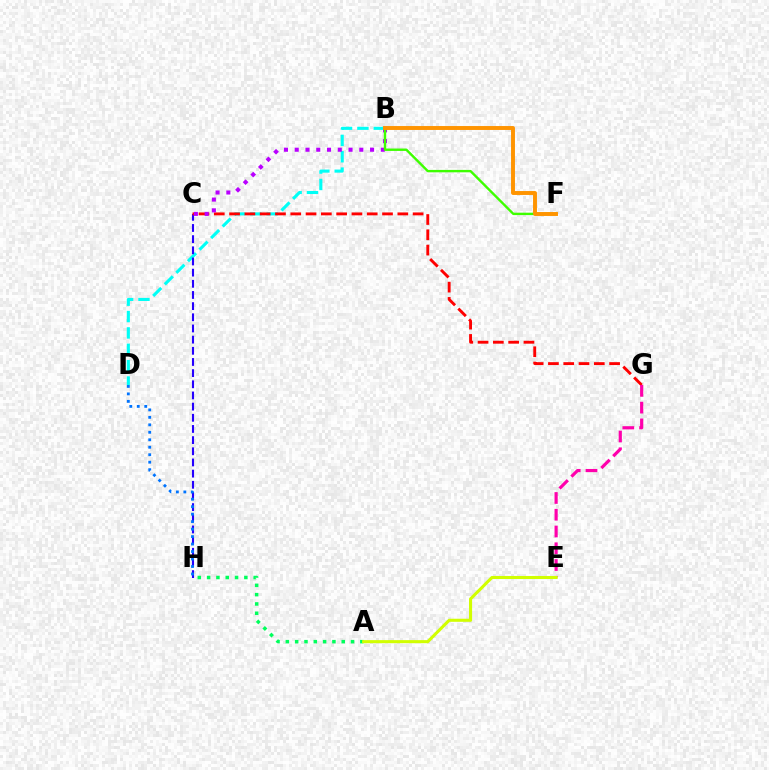{('A', 'H'): [{'color': '#00ff5c', 'line_style': 'dotted', 'thickness': 2.53}], ('B', 'D'): [{'color': '#00fff6', 'line_style': 'dashed', 'thickness': 2.22}], ('C', 'H'): [{'color': '#2500ff', 'line_style': 'dashed', 'thickness': 1.52}], ('C', 'G'): [{'color': '#ff0000', 'line_style': 'dashed', 'thickness': 2.08}], ('E', 'G'): [{'color': '#ff00ac', 'line_style': 'dashed', 'thickness': 2.28}], ('B', 'C'): [{'color': '#b900ff', 'line_style': 'dotted', 'thickness': 2.92}], ('B', 'F'): [{'color': '#3dff00', 'line_style': 'solid', 'thickness': 1.73}, {'color': '#ff9400', 'line_style': 'solid', 'thickness': 2.83}], ('D', 'H'): [{'color': '#0074ff', 'line_style': 'dotted', 'thickness': 2.03}], ('A', 'E'): [{'color': '#d1ff00', 'line_style': 'solid', 'thickness': 2.21}]}